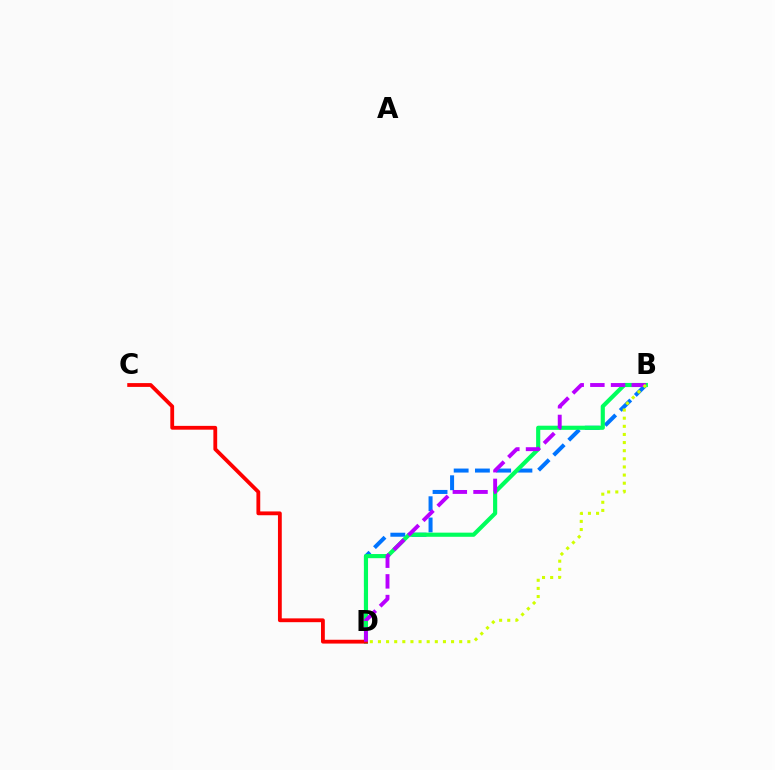{('B', 'D'): [{'color': '#0074ff', 'line_style': 'dashed', 'thickness': 2.89}, {'color': '#00ff5c', 'line_style': 'solid', 'thickness': 2.98}, {'color': '#b900ff', 'line_style': 'dashed', 'thickness': 2.81}, {'color': '#d1ff00', 'line_style': 'dotted', 'thickness': 2.21}], ('C', 'D'): [{'color': '#ff0000', 'line_style': 'solid', 'thickness': 2.74}]}